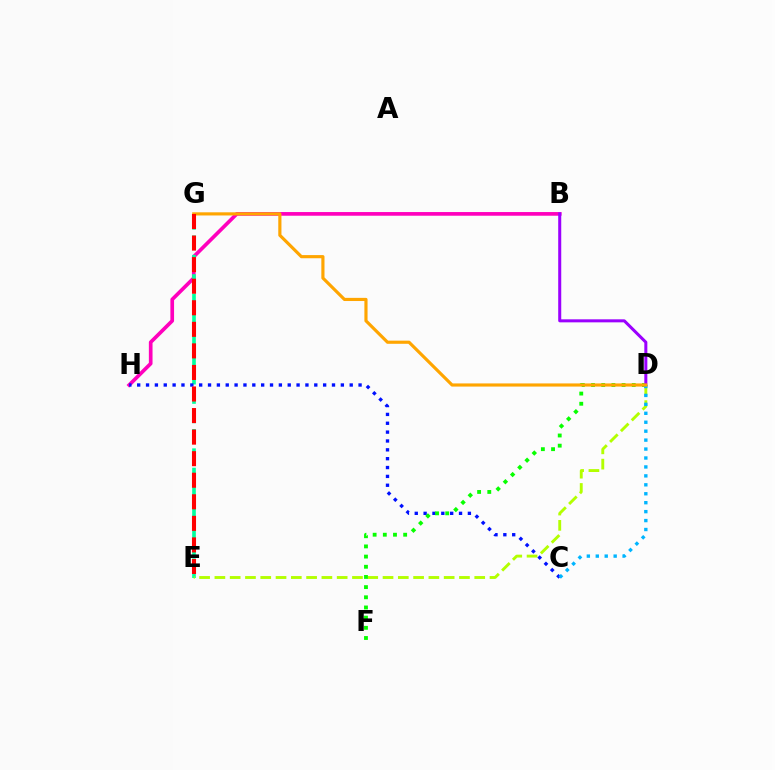{('B', 'H'): [{'color': '#ff00bd', 'line_style': 'solid', 'thickness': 2.65}], ('E', 'G'): [{'color': '#00ff9d', 'line_style': 'dashed', 'thickness': 2.63}, {'color': '#ff0000', 'line_style': 'dashed', 'thickness': 2.93}], ('D', 'E'): [{'color': '#b3ff00', 'line_style': 'dashed', 'thickness': 2.08}], ('C', 'H'): [{'color': '#0010ff', 'line_style': 'dotted', 'thickness': 2.41}], ('D', 'F'): [{'color': '#08ff00', 'line_style': 'dotted', 'thickness': 2.76}], ('B', 'D'): [{'color': '#9b00ff', 'line_style': 'solid', 'thickness': 2.18}], ('C', 'D'): [{'color': '#00b5ff', 'line_style': 'dotted', 'thickness': 2.43}], ('D', 'G'): [{'color': '#ffa500', 'line_style': 'solid', 'thickness': 2.27}]}